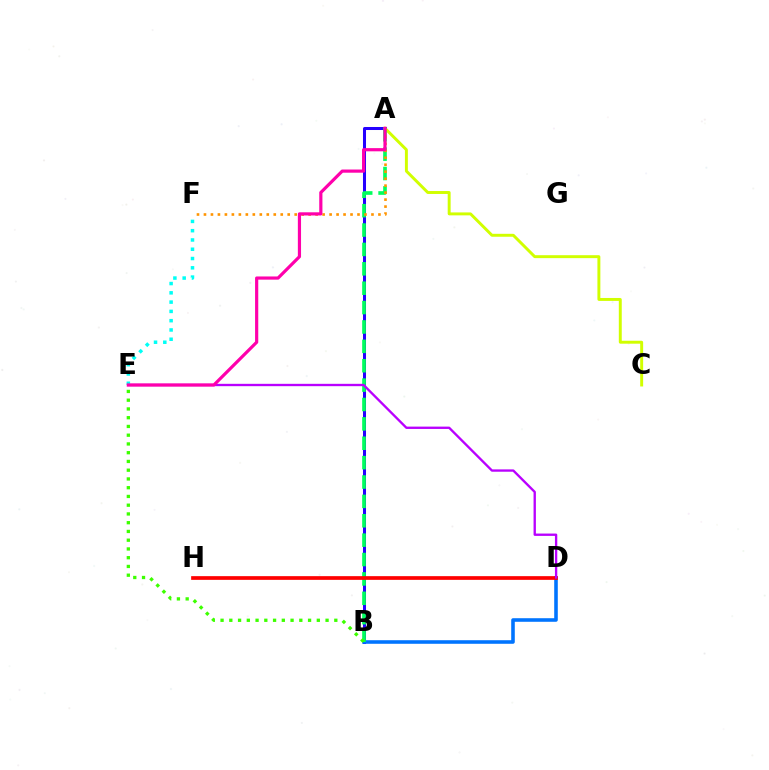{('A', 'B'): [{'color': '#2500ff', 'line_style': 'solid', 'thickness': 2.18}, {'color': '#00ff5c', 'line_style': 'dashed', 'thickness': 2.63}], ('B', 'D'): [{'color': '#0074ff', 'line_style': 'solid', 'thickness': 2.58}], ('A', 'C'): [{'color': '#d1ff00', 'line_style': 'solid', 'thickness': 2.12}], ('D', 'H'): [{'color': '#ff0000', 'line_style': 'solid', 'thickness': 2.67}], ('D', 'E'): [{'color': '#b900ff', 'line_style': 'solid', 'thickness': 1.69}], ('A', 'F'): [{'color': '#ff9400', 'line_style': 'dotted', 'thickness': 1.9}], ('E', 'F'): [{'color': '#00fff6', 'line_style': 'dotted', 'thickness': 2.52}], ('A', 'E'): [{'color': '#ff00ac', 'line_style': 'solid', 'thickness': 2.29}], ('B', 'E'): [{'color': '#3dff00', 'line_style': 'dotted', 'thickness': 2.38}]}